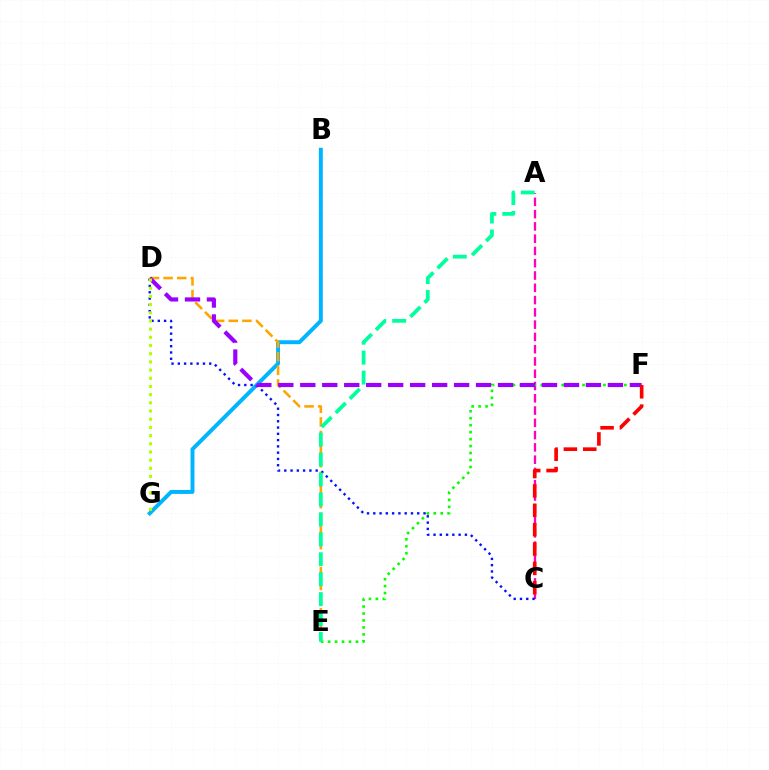{('B', 'G'): [{'color': '#00b5ff', 'line_style': 'solid', 'thickness': 2.84}], ('D', 'E'): [{'color': '#ffa500', 'line_style': 'dashed', 'thickness': 1.85}], ('A', 'C'): [{'color': '#ff00bd', 'line_style': 'dashed', 'thickness': 1.67}], ('C', 'D'): [{'color': '#0010ff', 'line_style': 'dotted', 'thickness': 1.71}], ('E', 'F'): [{'color': '#08ff00', 'line_style': 'dotted', 'thickness': 1.89}], ('D', 'F'): [{'color': '#9b00ff', 'line_style': 'dashed', 'thickness': 2.99}], ('A', 'E'): [{'color': '#00ff9d', 'line_style': 'dashed', 'thickness': 2.71}], ('D', 'G'): [{'color': '#b3ff00', 'line_style': 'dotted', 'thickness': 2.22}], ('C', 'F'): [{'color': '#ff0000', 'line_style': 'dashed', 'thickness': 2.63}]}